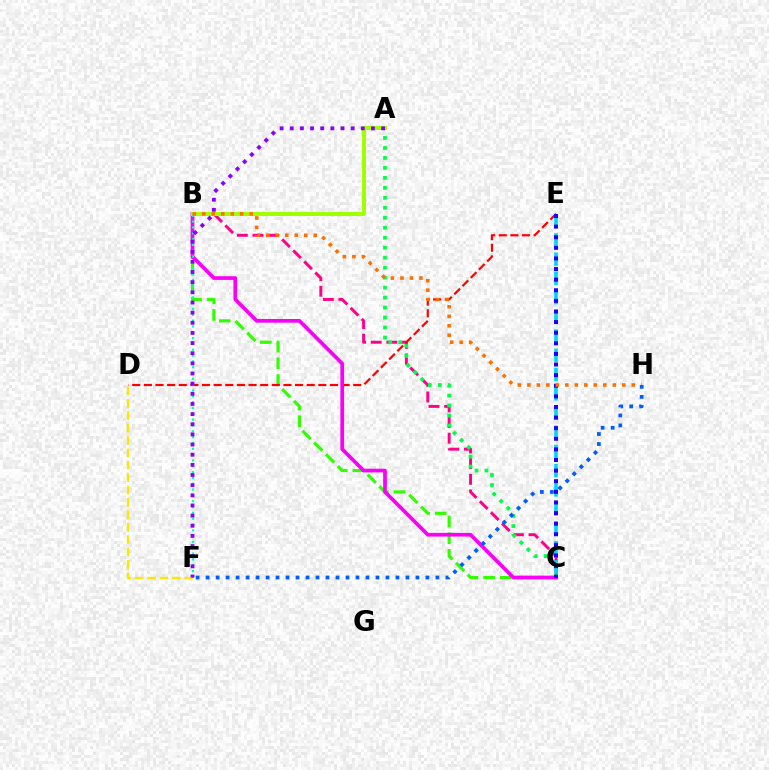{('B', 'C'): [{'color': '#31ff00', 'line_style': 'dashed', 'thickness': 2.26}, {'color': '#ff0088', 'line_style': 'dashed', 'thickness': 2.12}, {'color': '#fa00f9', 'line_style': 'solid', 'thickness': 2.67}], ('D', 'E'): [{'color': '#ff0000', 'line_style': 'dashed', 'thickness': 1.58}], ('C', 'E'): [{'color': '#00d3ff', 'line_style': 'dashed', 'thickness': 2.61}, {'color': '#1900ff', 'line_style': 'dotted', 'thickness': 2.88}], ('A', 'C'): [{'color': '#00ff45', 'line_style': 'dotted', 'thickness': 2.71}], ('D', 'F'): [{'color': '#ffe600', 'line_style': 'dashed', 'thickness': 1.68}], ('A', 'B'): [{'color': '#a2ff00', 'line_style': 'solid', 'thickness': 2.88}], ('B', 'F'): [{'color': '#00ffbb', 'line_style': 'dotted', 'thickness': 1.58}], ('A', 'F'): [{'color': '#8a00ff', 'line_style': 'dotted', 'thickness': 2.76}], ('B', 'H'): [{'color': '#ff7000', 'line_style': 'dotted', 'thickness': 2.58}], ('F', 'H'): [{'color': '#005dff', 'line_style': 'dotted', 'thickness': 2.71}]}